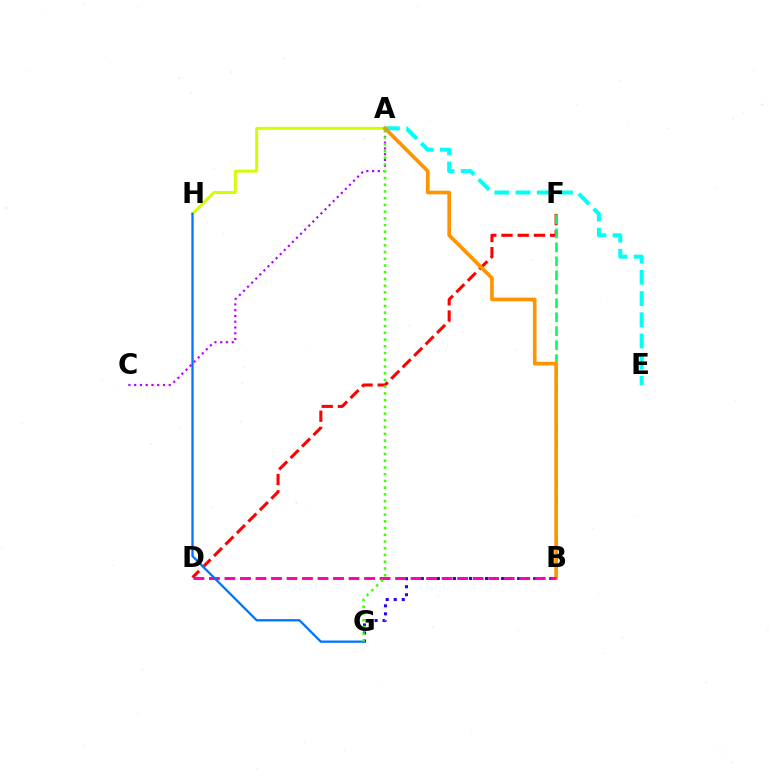{('D', 'F'): [{'color': '#ff0000', 'line_style': 'dashed', 'thickness': 2.2}], ('A', 'E'): [{'color': '#00fff6', 'line_style': 'dashed', 'thickness': 2.88}], ('B', 'G'): [{'color': '#2500ff', 'line_style': 'dotted', 'thickness': 2.18}], ('A', 'H'): [{'color': '#d1ff00', 'line_style': 'solid', 'thickness': 2.15}], ('A', 'C'): [{'color': '#b900ff', 'line_style': 'dotted', 'thickness': 1.57}], ('B', 'F'): [{'color': '#00ff5c', 'line_style': 'dashed', 'thickness': 1.9}], ('A', 'B'): [{'color': '#ff9400', 'line_style': 'solid', 'thickness': 2.63}], ('B', 'D'): [{'color': '#ff00ac', 'line_style': 'dashed', 'thickness': 2.11}], ('G', 'H'): [{'color': '#0074ff', 'line_style': 'solid', 'thickness': 1.64}], ('A', 'G'): [{'color': '#3dff00', 'line_style': 'dotted', 'thickness': 1.83}]}